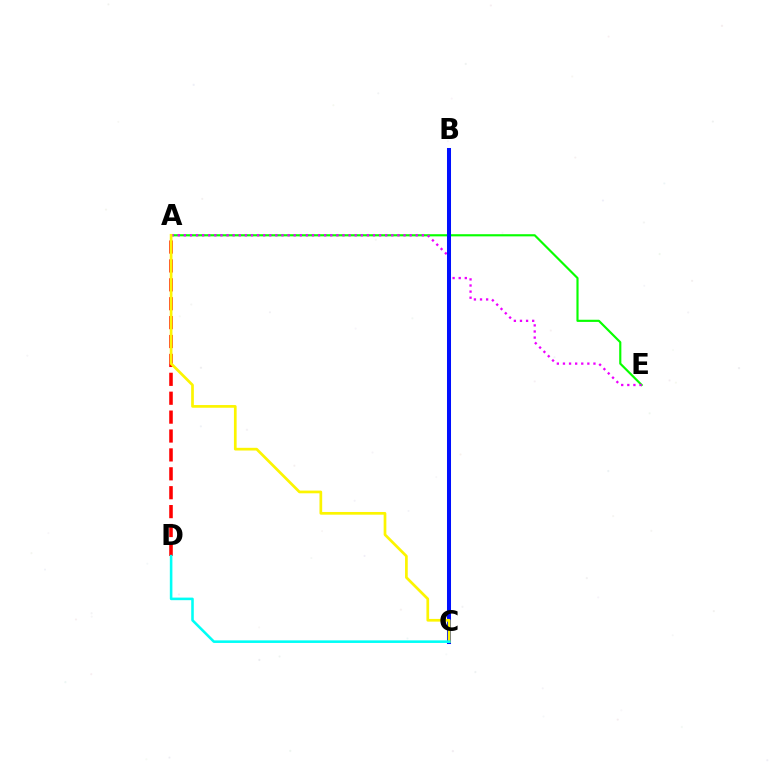{('A', 'E'): [{'color': '#08ff00', 'line_style': 'solid', 'thickness': 1.55}, {'color': '#ee00ff', 'line_style': 'dotted', 'thickness': 1.66}], ('A', 'D'): [{'color': '#ff0000', 'line_style': 'dashed', 'thickness': 2.57}], ('B', 'C'): [{'color': '#0010ff', 'line_style': 'solid', 'thickness': 2.9}], ('A', 'C'): [{'color': '#fcf500', 'line_style': 'solid', 'thickness': 1.95}], ('C', 'D'): [{'color': '#00fff6', 'line_style': 'solid', 'thickness': 1.85}]}